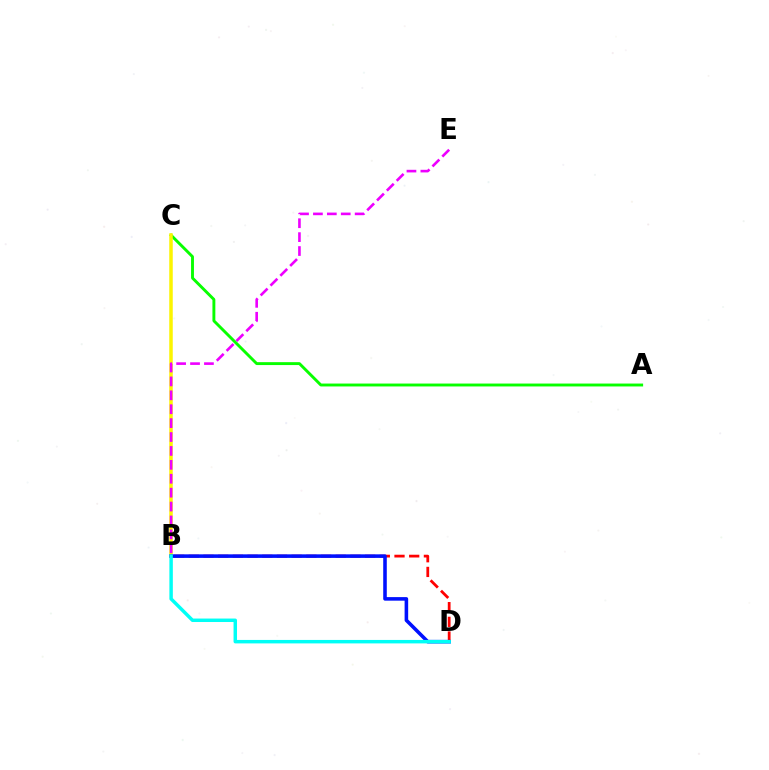{('B', 'D'): [{'color': '#ff0000', 'line_style': 'dashed', 'thickness': 2.0}, {'color': '#0010ff', 'line_style': 'solid', 'thickness': 2.57}, {'color': '#00fff6', 'line_style': 'solid', 'thickness': 2.49}], ('A', 'C'): [{'color': '#08ff00', 'line_style': 'solid', 'thickness': 2.09}], ('B', 'C'): [{'color': '#fcf500', 'line_style': 'solid', 'thickness': 2.52}], ('B', 'E'): [{'color': '#ee00ff', 'line_style': 'dashed', 'thickness': 1.89}]}